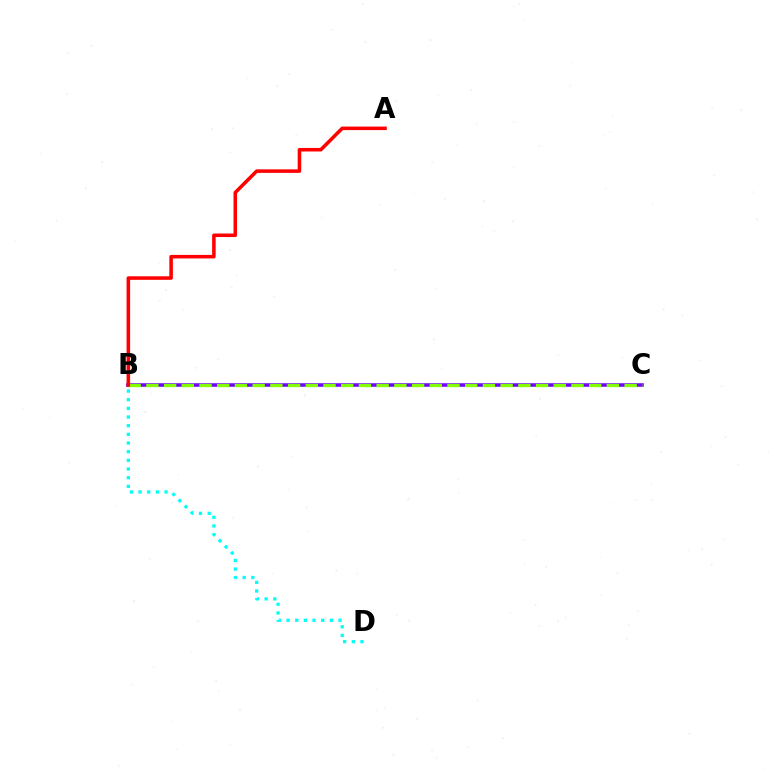{('B', 'C'): [{'color': '#7200ff', 'line_style': 'solid', 'thickness': 2.56}, {'color': '#84ff00', 'line_style': 'dashed', 'thickness': 2.41}], ('A', 'B'): [{'color': '#ff0000', 'line_style': 'solid', 'thickness': 2.55}], ('B', 'D'): [{'color': '#00fff6', 'line_style': 'dotted', 'thickness': 2.35}]}